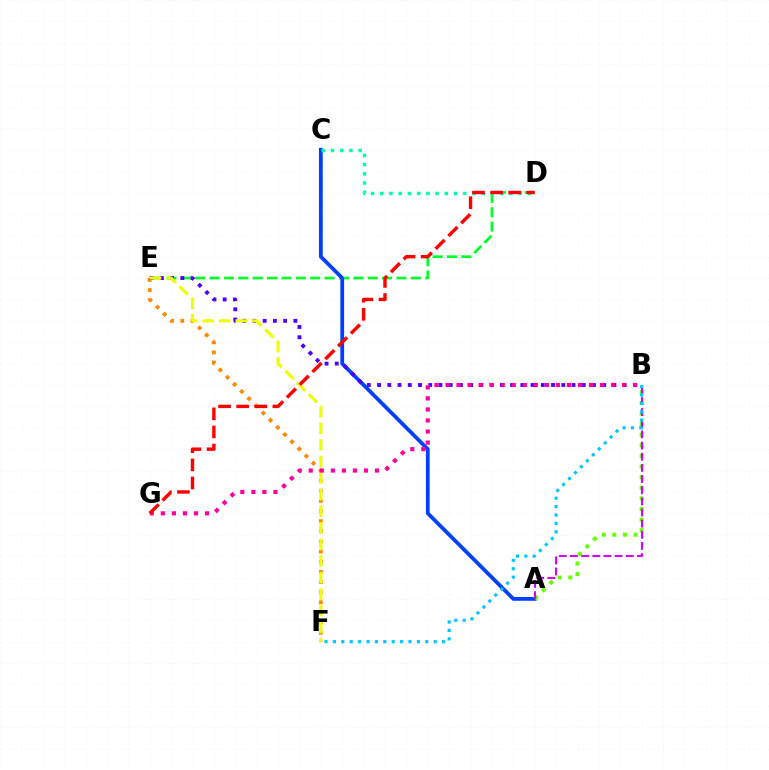{('D', 'E'): [{'color': '#00ff27', 'line_style': 'dashed', 'thickness': 1.95}], ('E', 'F'): [{'color': '#ff8800', 'line_style': 'dotted', 'thickness': 2.76}, {'color': '#eeff00', 'line_style': 'dashed', 'thickness': 2.25}], ('A', 'C'): [{'color': '#003fff', 'line_style': 'solid', 'thickness': 2.71}], ('B', 'E'): [{'color': '#4f00ff', 'line_style': 'dotted', 'thickness': 2.78}], ('A', 'B'): [{'color': '#66ff00', 'line_style': 'dotted', 'thickness': 2.88}, {'color': '#d600ff', 'line_style': 'dashed', 'thickness': 1.52}], ('B', 'F'): [{'color': '#00c7ff', 'line_style': 'dotted', 'thickness': 2.28}], ('B', 'G'): [{'color': '#ff00a0', 'line_style': 'dotted', 'thickness': 3.0}], ('C', 'D'): [{'color': '#00ffaf', 'line_style': 'dotted', 'thickness': 2.51}], ('D', 'G'): [{'color': '#ff0000', 'line_style': 'dashed', 'thickness': 2.46}]}